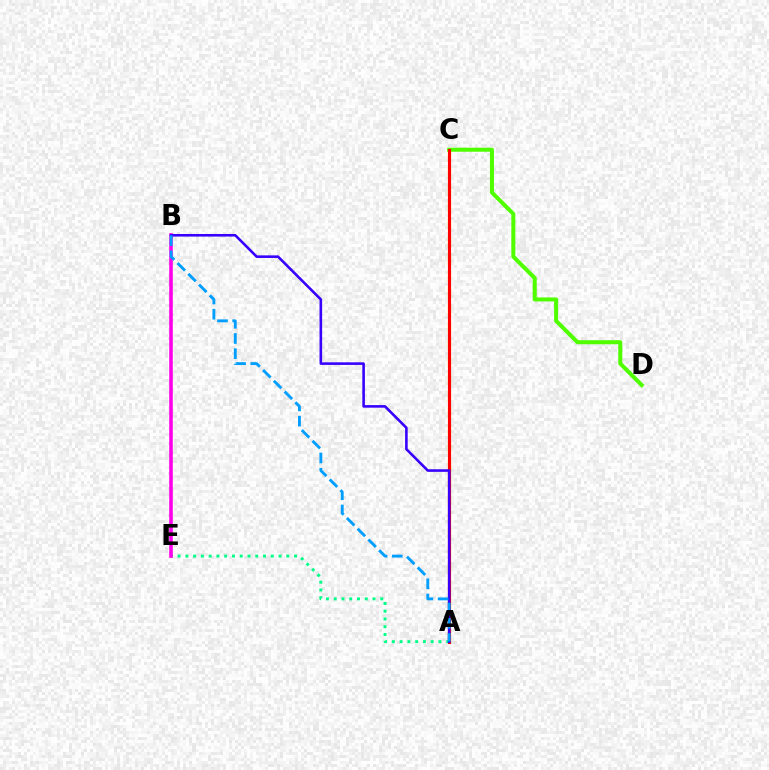{('A', 'C'): [{'color': '#ffd500', 'line_style': 'dashed', 'thickness': 2.33}, {'color': '#ff0000', 'line_style': 'solid', 'thickness': 2.22}], ('C', 'D'): [{'color': '#4fff00', 'line_style': 'solid', 'thickness': 2.9}], ('A', 'E'): [{'color': '#00ff86', 'line_style': 'dotted', 'thickness': 2.11}], ('B', 'E'): [{'color': '#ff00ed', 'line_style': 'solid', 'thickness': 2.59}], ('A', 'B'): [{'color': '#3700ff', 'line_style': 'solid', 'thickness': 1.87}, {'color': '#009eff', 'line_style': 'dashed', 'thickness': 2.07}]}